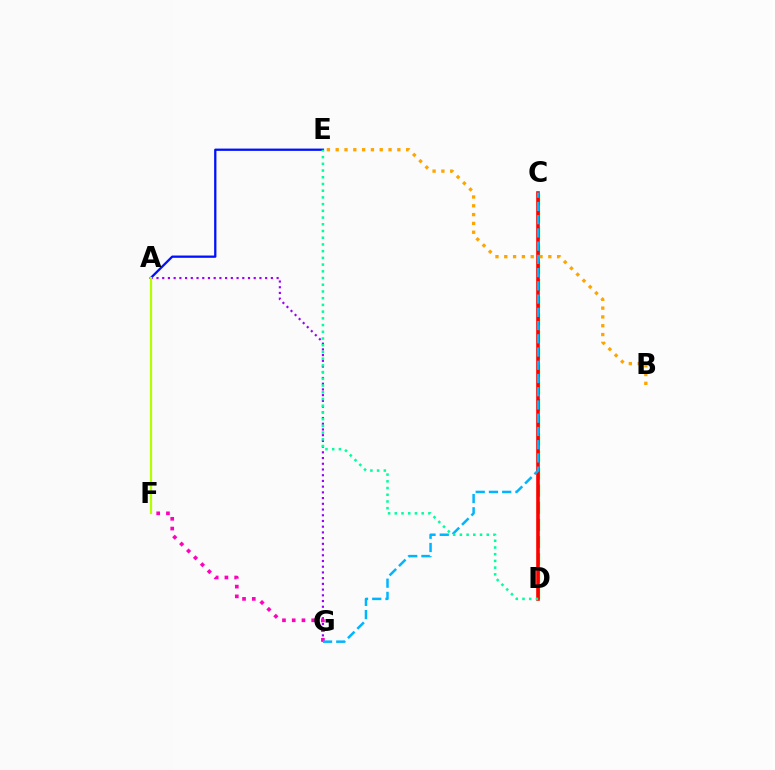{('C', 'D'): [{'color': '#08ff00', 'line_style': 'dashed', 'thickness': 2.33}, {'color': '#ff0000', 'line_style': 'solid', 'thickness': 2.59}], ('A', 'E'): [{'color': '#0010ff', 'line_style': 'solid', 'thickness': 1.64}], ('A', 'G'): [{'color': '#9b00ff', 'line_style': 'dotted', 'thickness': 1.55}], ('F', 'G'): [{'color': '#ff00bd', 'line_style': 'dotted', 'thickness': 2.65}], ('B', 'E'): [{'color': '#ffa500', 'line_style': 'dotted', 'thickness': 2.39}], ('A', 'F'): [{'color': '#b3ff00', 'line_style': 'solid', 'thickness': 1.62}], ('C', 'G'): [{'color': '#00b5ff', 'line_style': 'dashed', 'thickness': 1.8}], ('D', 'E'): [{'color': '#00ff9d', 'line_style': 'dotted', 'thickness': 1.83}]}